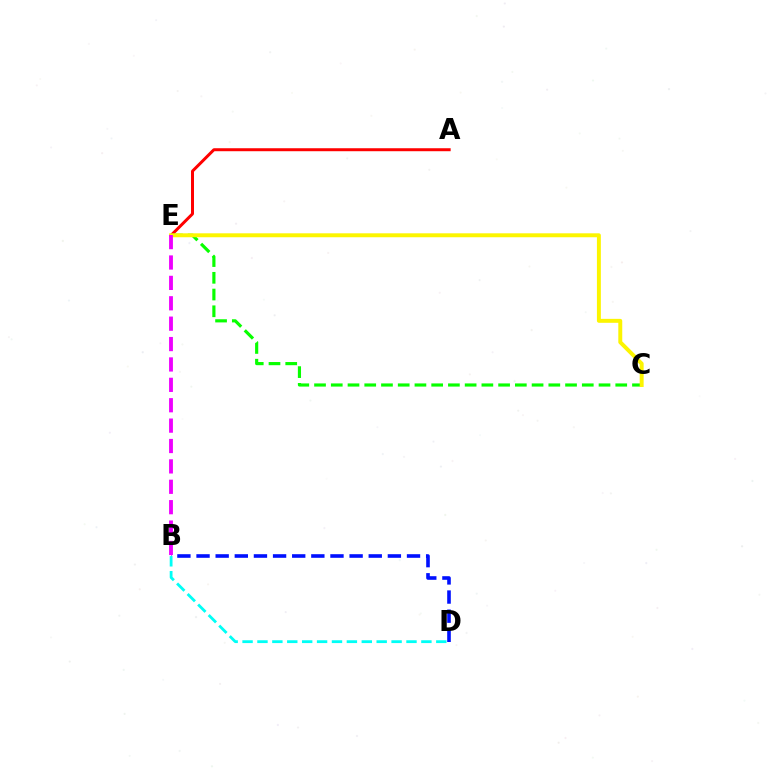{('B', 'D'): [{'color': '#0010ff', 'line_style': 'dashed', 'thickness': 2.6}, {'color': '#00fff6', 'line_style': 'dashed', 'thickness': 2.02}], ('A', 'E'): [{'color': '#ff0000', 'line_style': 'solid', 'thickness': 2.15}], ('C', 'E'): [{'color': '#08ff00', 'line_style': 'dashed', 'thickness': 2.27}, {'color': '#fcf500', 'line_style': 'solid', 'thickness': 2.84}], ('B', 'E'): [{'color': '#ee00ff', 'line_style': 'dashed', 'thickness': 2.77}]}